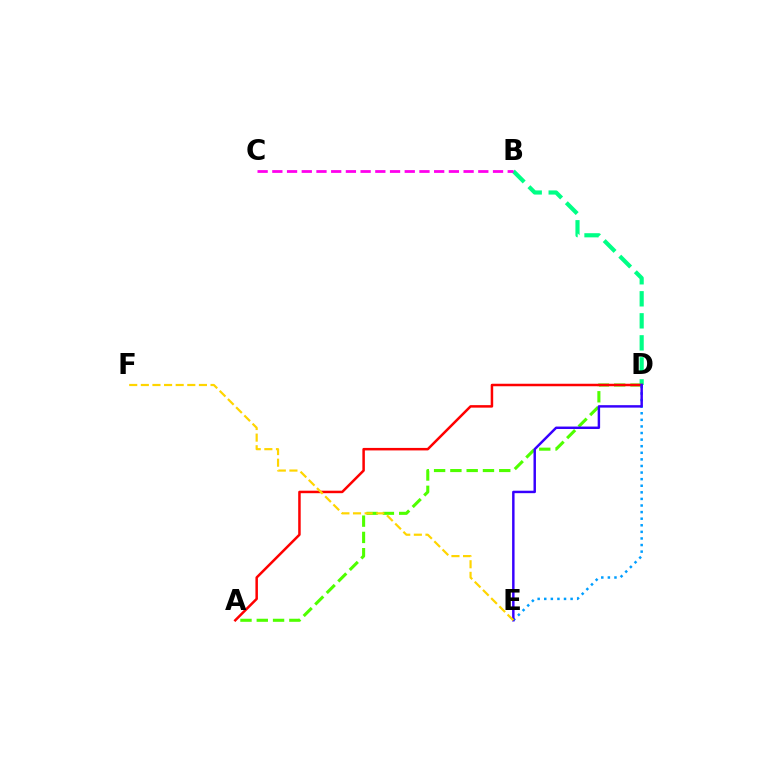{('A', 'D'): [{'color': '#4fff00', 'line_style': 'dashed', 'thickness': 2.21}, {'color': '#ff0000', 'line_style': 'solid', 'thickness': 1.8}], ('B', 'D'): [{'color': '#00ff86', 'line_style': 'dashed', 'thickness': 2.99}], ('D', 'E'): [{'color': '#009eff', 'line_style': 'dotted', 'thickness': 1.79}, {'color': '#3700ff', 'line_style': 'solid', 'thickness': 1.77}], ('B', 'C'): [{'color': '#ff00ed', 'line_style': 'dashed', 'thickness': 2.0}], ('E', 'F'): [{'color': '#ffd500', 'line_style': 'dashed', 'thickness': 1.58}]}